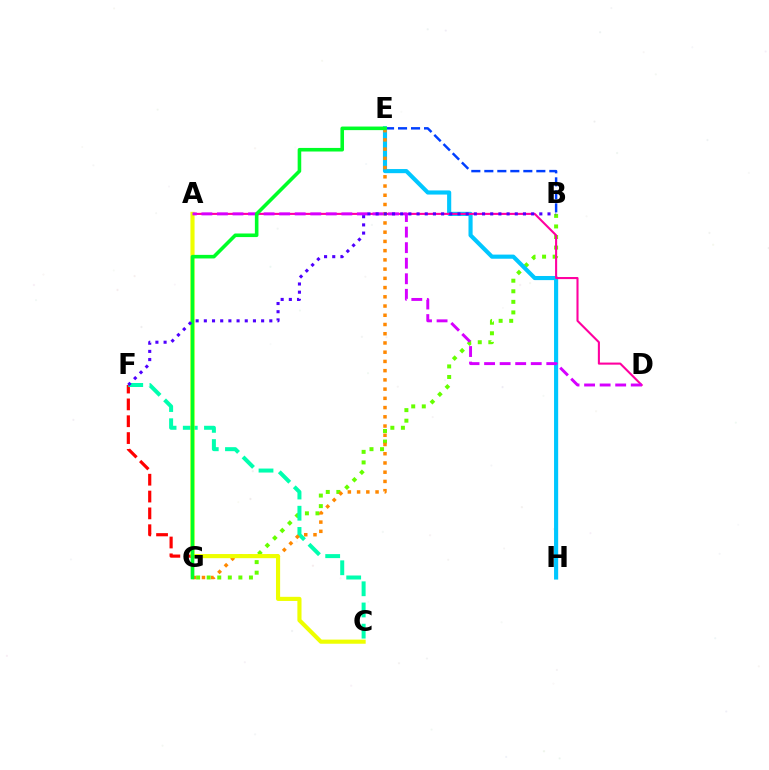{('B', 'E'): [{'color': '#003fff', 'line_style': 'dashed', 'thickness': 1.77}], ('F', 'G'): [{'color': '#ff0000', 'line_style': 'dashed', 'thickness': 2.29}], ('B', 'G'): [{'color': '#66ff00', 'line_style': 'dotted', 'thickness': 2.87}], ('E', 'H'): [{'color': '#00c7ff', 'line_style': 'solid', 'thickness': 2.97}], ('A', 'D'): [{'color': '#ff00a0', 'line_style': 'solid', 'thickness': 1.5}, {'color': '#d600ff', 'line_style': 'dashed', 'thickness': 2.11}], ('C', 'F'): [{'color': '#00ffaf', 'line_style': 'dashed', 'thickness': 2.88}], ('E', 'G'): [{'color': '#ff8800', 'line_style': 'dotted', 'thickness': 2.51}, {'color': '#00ff27', 'line_style': 'solid', 'thickness': 2.58}], ('A', 'C'): [{'color': '#eeff00', 'line_style': 'solid', 'thickness': 2.98}], ('B', 'F'): [{'color': '#4f00ff', 'line_style': 'dotted', 'thickness': 2.22}]}